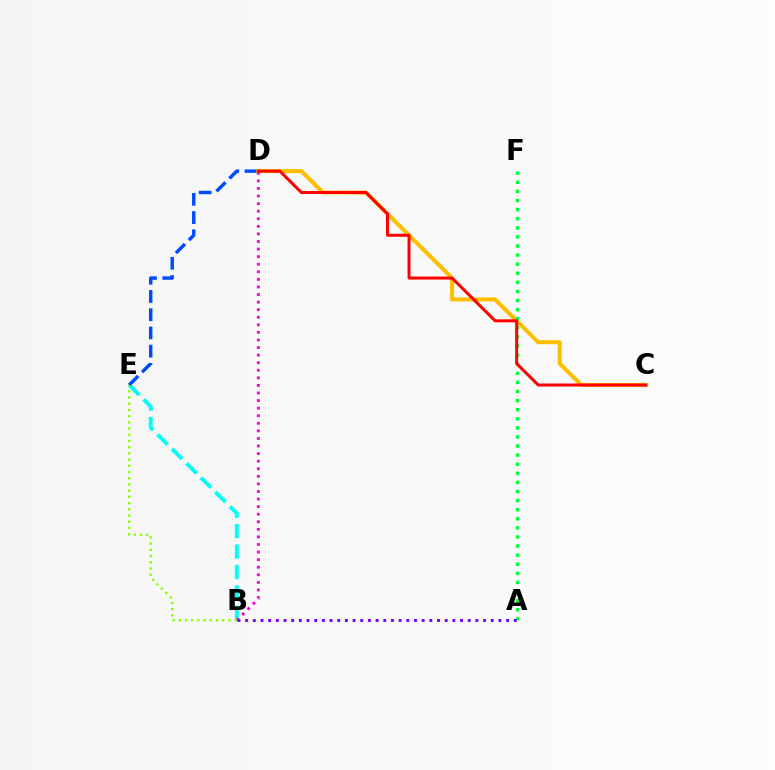{('B', 'E'): [{'color': '#00fff6', 'line_style': 'dashed', 'thickness': 2.77}, {'color': '#84ff00', 'line_style': 'dotted', 'thickness': 1.69}], ('D', 'E'): [{'color': '#004bff', 'line_style': 'dashed', 'thickness': 2.48}], ('C', 'D'): [{'color': '#ffbd00', 'line_style': 'solid', 'thickness': 2.91}, {'color': '#ff0000', 'line_style': 'solid', 'thickness': 2.15}], ('A', 'F'): [{'color': '#00ff39', 'line_style': 'dotted', 'thickness': 2.47}], ('B', 'D'): [{'color': '#ff00cf', 'line_style': 'dotted', 'thickness': 2.06}], ('A', 'B'): [{'color': '#7200ff', 'line_style': 'dotted', 'thickness': 2.09}]}